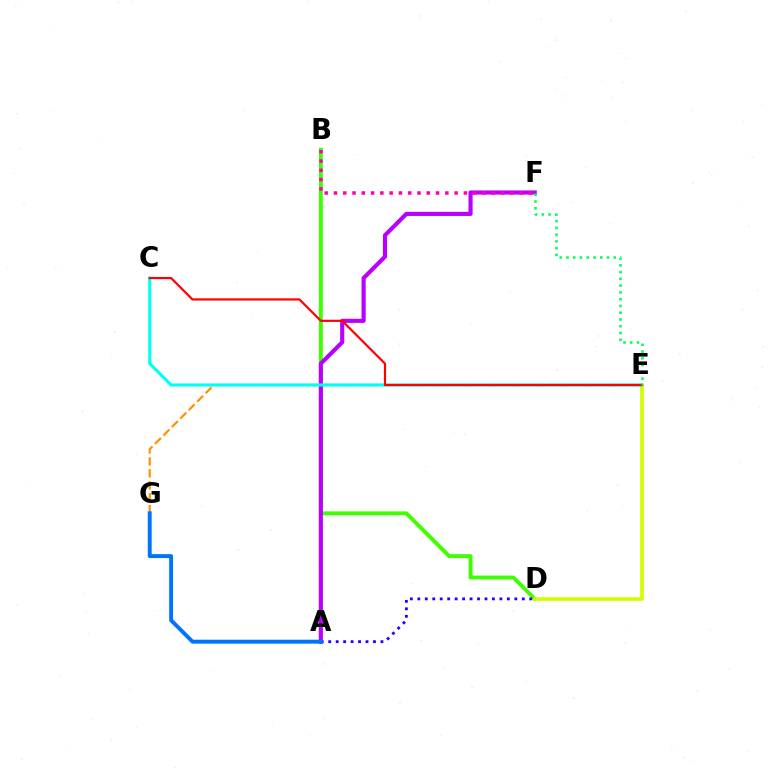{('B', 'D'): [{'color': '#3dff00', 'line_style': 'solid', 'thickness': 2.8}], ('D', 'E'): [{'color': '#d1ff00', 'line_style': 'solid', 'thickness': 2.63}], ('E', 'G'): [{'color': '#ff9400', 'line_style': 'dashed', 'thickness': 1.62}], ('A', 'F'): [{'color': '#b900ff', 'line_style': 'solid', 'thickness': 2.97}], ('A', 'D'): [{'color': '#2500ff', 'line_style': 'dotted', 'thickness': 2.03}], ('B', 'F'): [{'color': '#ff00ac', 'line_style': 'dotted', 'thickness': 2.52}], ('C', 'E'): [{'color': '#00fff6', 'line_style': 'solid', 'thickness': 2.23}, {'color': '#ff0000', 'line_style': 'solid', 'thickness': 1.58}], ('A', 'G'): [{'color': '#0074ff', 'line_style': 'solid', 'thickness': 2.83}], ('E', 'F'): [{'color': '#00ff5c', 'line_style': 'dotted', 'thickness': 1.84}]}